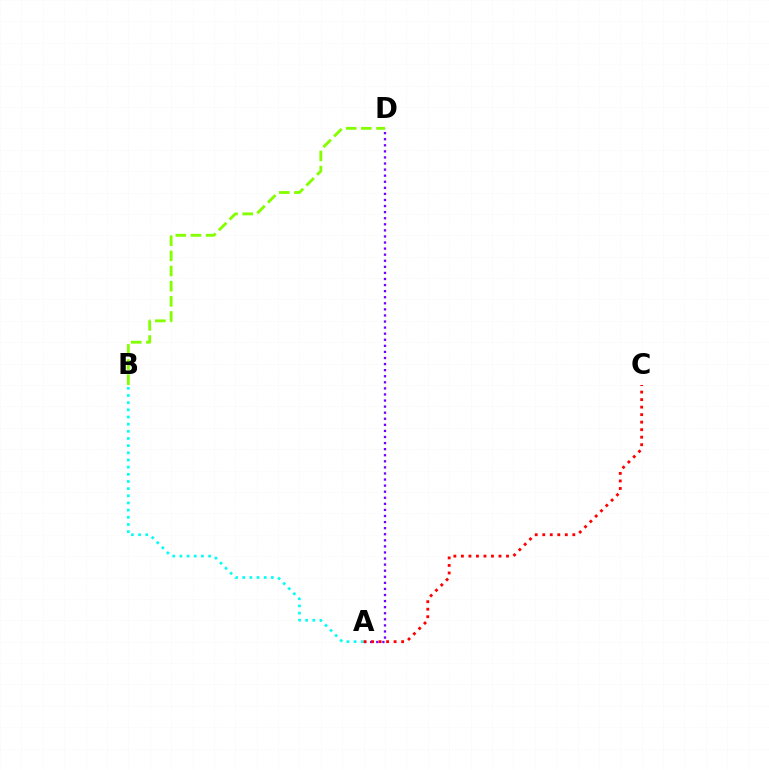{('A', 'B'): [{'color': '#00fff6', 'line_style': 'dotted', 'thickness': 1.95}], ('A', 'D'): [{'color': '#7200ff', 'line_style': 'dotted', 'thickness': 1.65}], ('B', 'D'): [{'color': '#84ff00', 'line_style': 'dashed', 'thickness': 2.06}], ('A', 'C'): [{'color': '#ff0000', 'line_style': 'dotted', 'thickness': 2.04}]}